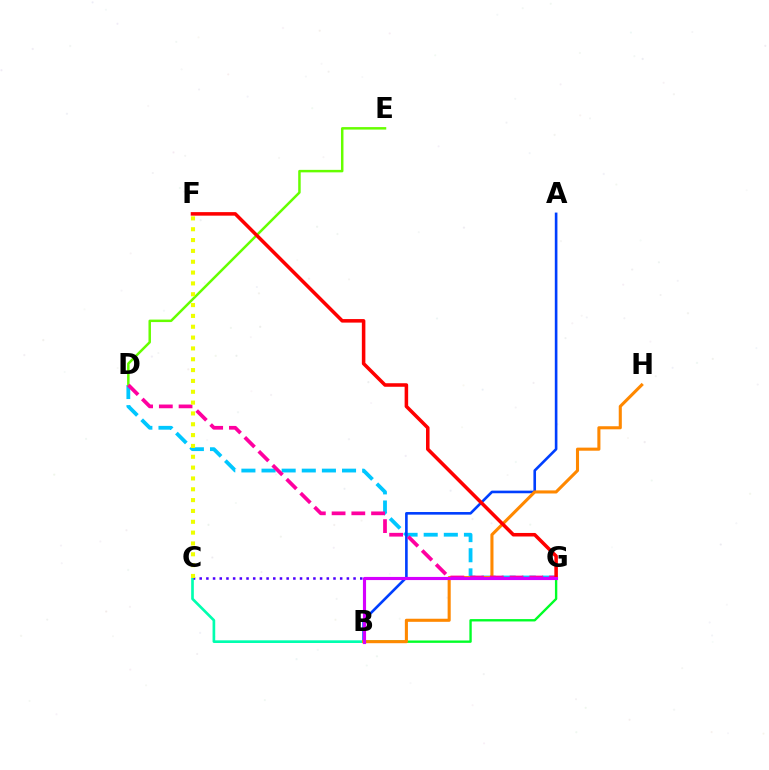{('B', 'C'): [{'color': '#00ffaf', 'line_style': 'solid', 'thickness': 1.92}], ('D', 'G'): [{'color': '#00c7ff', 'line_style': 'dashed', 'thickness': 2.73}, {'color': '#ff00a0', 'line_style': 'dashed', 'thickness': 2.68}], ('A', 'B'): [{'color': '#003fff', 'line_style': 'solid', 'thickness': 1.89}], ('B', 'G'): [{'color': '#00ff27', 'line_style': 'solid', 'thickness': 1.71}, {'color': '#d600ff', 'line_style': 'solid', 'thickness': 2.26}], ('D', 'E'): [{'color': '#66ff00', 'line_style': 'solid', 'thickness': 1.79}], ('C', 'G'): [{'color': '#4f00ff', 'line_style': 'dotted', 'thickness': 1.82}], ('B', 'H'): [{'color': '#ff8800', 'line_style': 'solid', 'thickness': 2.22}], ('F', 'G'): [{'color': '#ff0000', 'line_style': 'solid', 'thickness': 2.55}], ('C', 'F'): [{'color': '#eeff00', 'line_style': 'dotted', 'thickness': 2.94}]}